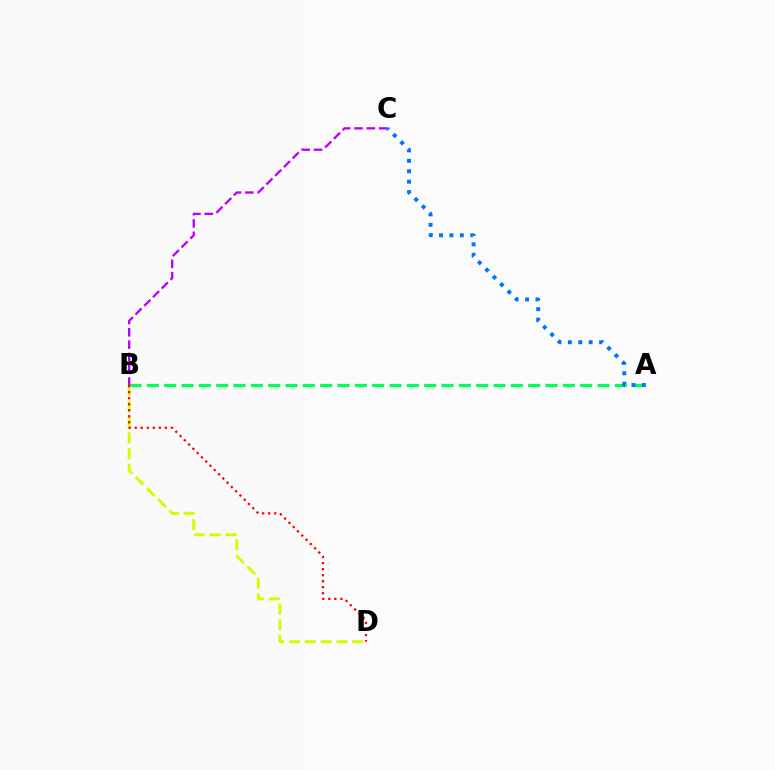{('A', 'B'): [{'color': '#00ff5c', 'line_style': 'dashed', 'thickness': 2.35}], ('B', 'C'): [{'color': '#b900ff', 'line_style': 'dashed', 'thickness': 1.68}], ('B', 'D'): [{'color': '#d1ff00', 'line_style': 'dashed', 'thickness': 2.14}, {'color': '#ff0000', 'line_style': 'dotted', 'thickness': 1.64}], ('A', 'C'): [{'color': '#0074ff', 'line_style': 'dotted', 'thickness': 2.83}]}